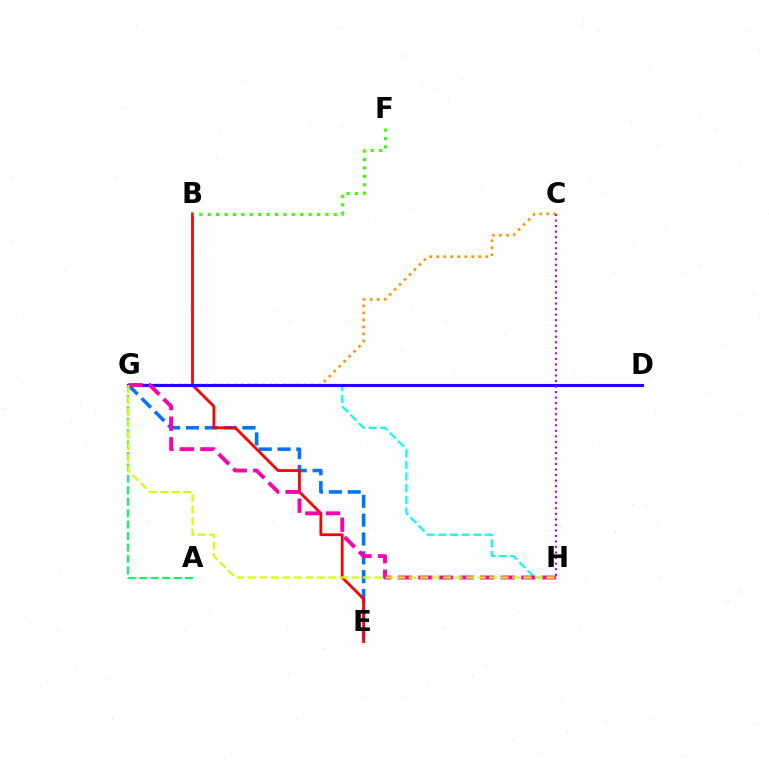{('A', 'G'): [{'color': '#00ff5c', 'line_style': 'dashed', 'thickness': 1.55}], ('C', 'G'): [{'color': '#ff9400', 'line_style': 'dotted', 'thickness': 1.91}], ('E', 'G'): [{'color': '#0074ff', 'line_style': 'dashed', 'thickness': 2.56}], ('B', 'E'): [{'color': '#ff0000', 'line_style': 'solid', 'thickness': 2.0}], ('G', 'H'): [{'color': '#00fff6', 'line_style': 'dashed', 'thickness': 1.58}, {'color': '#ff00ac', 'line_style': 'dashed', 'thickness': 2.8}, {'color': '#d1ff00', 'line_style': 'dashed', 'thickness': 1.56}], ('D', 'G'): [{'color': '#2500ff', 'line_style': 'solid', 'thickness': 2.23}], ('C', 'H'): [{'color': '#b900ff', 'line_style': 'dotted', 'thickness': 1.5}], ('B', 'F'): [{'color': '#3dff00', 'line_style': 'dotted', 'thickness': 2.28}]}